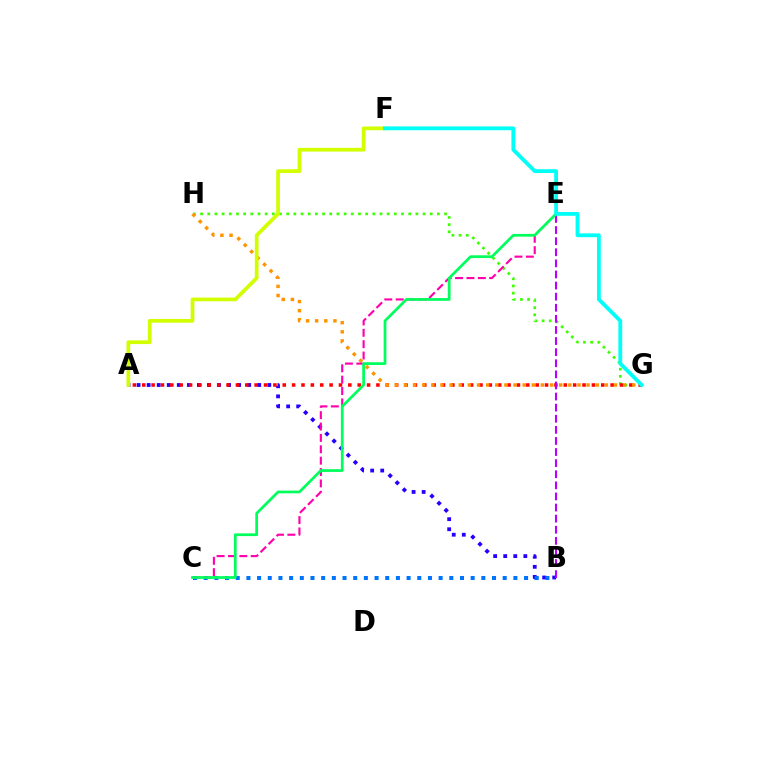{('G', 'H'): [{'color': '#3dff00', 'line_style': 'dotted', 'thickness': 1.95}, {'color': '#ff9400', 'line_style': 'dotted', 'thickness': 2.48}], ('A', 'B'): [{'color': '#2500ff', 'line_style': 'dotted', 'thickness': 2.73}], ('A', 'G'): [{'color': '#ff0000', 'line_style': 'dotted', 'thickness': 2.55}], ('B', 'E'): [{'color': '#b900ff', 'line_style': 'dashed', 'thickness': 1.51}], ('B', 'C'): [{'color': '#0074ff', 'line_style': 'dotted', 'thickness': 2.9}], ('A', 'F'): [{'color': '#d1ff00', 'line_style': 'solid', 'thickness': 2.68}], ('C', 'E'): [{'color': '#ff00ac', 'line_style': 'dashed', 'thickness': 1.55}, {'color': '#00ff5c', 'line_style': 'solid', 'thickness': 1.97}], ('F', 'G'): [{'color': '#00fff6', 'line_style': 'solid', 'thickness': 2.75}]}